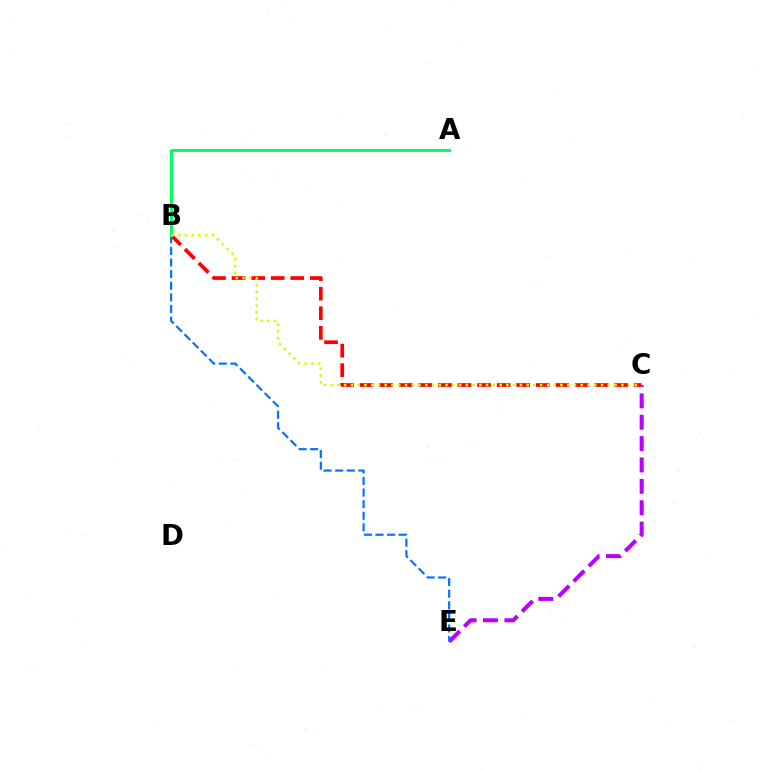{('C', 'E'): [{'color': '#b900ff', 'line_style': 'dashed', 'thickness': 2.9}], ('B', 'C'): [{'color': '#ff0000', 'line_style': 'dashed', 'thickness': 2.66}, {'color': '#d1ff00', 'line_style': 'dotted', 'thickness': 1.84}], ('B', 'E'): [{'color': '#0074ff', 'line_style': 'dashed', 'thickness': 1.58}], ('A', 'B'): [{'color': '#00ff5c', 'line_style': 'solid', 'thickness': 2.11}]}